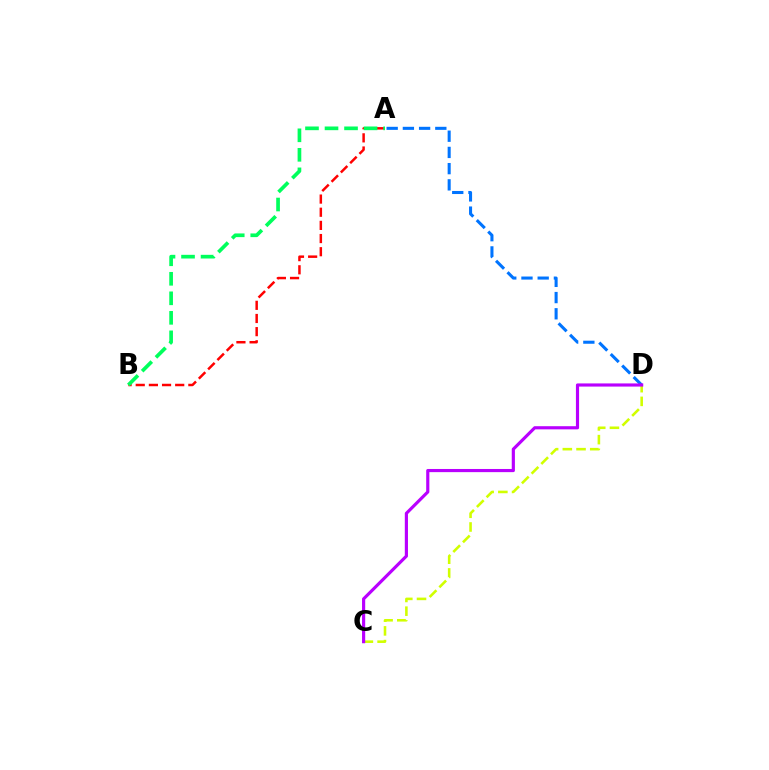{('A', 'D'): [{'color': '#0074ff', 'line_style': 'dashed', 'thickness': 2.2}], ('A', 'B'): [{'color': '#ff0000', 'line_style': 'dashed', 'thickness': 1.79}, {'color': '#00ff5c', 'line_style': 'dashed', 'thickness': 2.65}], ('C', 'D'): [{'color': '#d1ff00', 'line_style': 'dashed', 'thickness': 1.86}, {'color': '#b900ff', 'line_style': 'solid', 'thickness': 2.27}]}